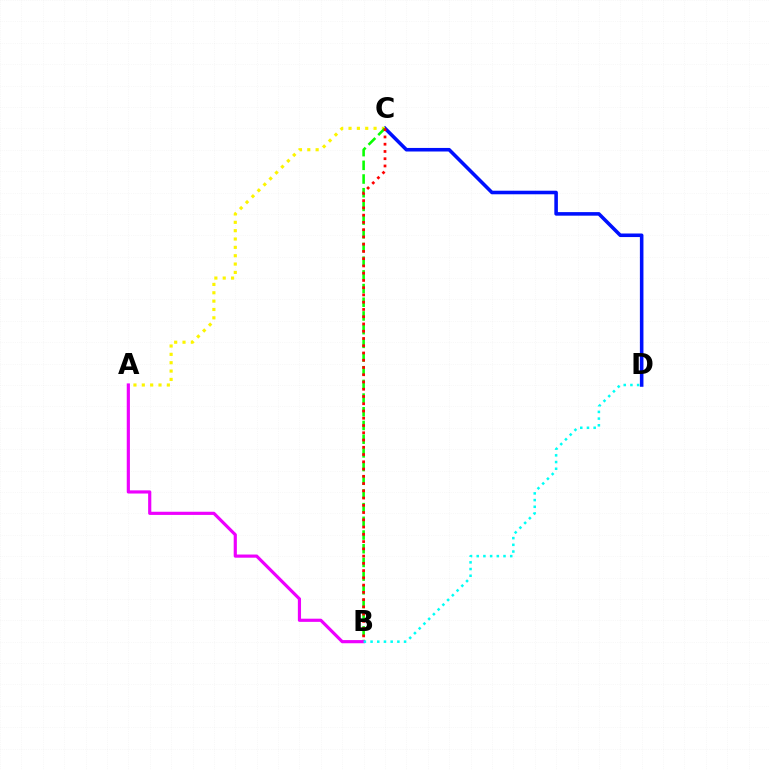{('C', 'D'): [{'color': '#0010ff', 'line_style': 'solid', 'thickness': 2.57}], ('A', 'C'): [{'color': '#fcf500', 'line_style': 'dotted', 'thickness': 2.27}], ('B', 'C'): [{'color': '#08ff00', 'line_style': 'dashed', 'thickness': 1.86}, {'color': '#ff0000', 'line_style': 'dotted', 'thickness': 1.97}], ('A', 'B'): [{'color': '#ee00ff', 'line_style': 'solid', 'thickness': 2.28}], ('B', 'D'): [{'color': '#00fff6', 'line_style': 'dotted', 'thickness': 1.82}]}